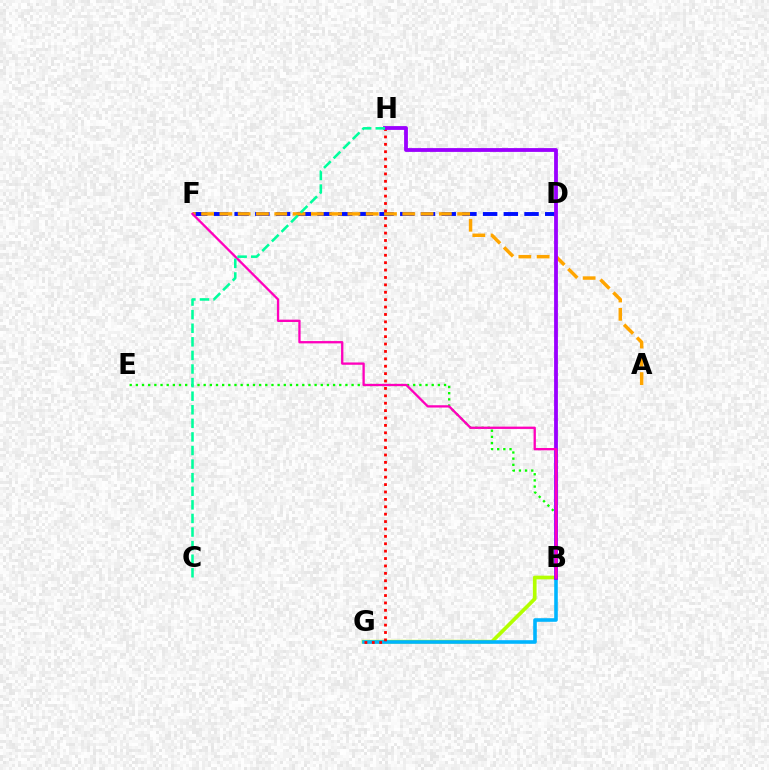{('D', 'F'): [{'color': '#0010ff', 'line_style': 'dashed', 'thickness': 2.81}], ('B', 'G'): [{'color': '#b3ff00', 'line_style': 'solid', 'thickness': 2.66}, {'color': '#00b5ff', 'line_style': 'solid', 'thickness': 2.59}], ('A', 'F'): [{'color': '#ffa500', 'line_style': 'dashed', 'thickness': 2.48}], ('B', 'E'): [{'color': '#08ff00', 'line_style': 'dotted', 'thickness': 1.67}], ('G', 'H'): [{'color': '#ff0000', 'line_style': 'dotted', 'thickness': 2.01}], ('B', 'H'): [{'color': '#9b00ff', 'line_style': 'solid', 'thickness': 2.74}], ('B', 'F'): [{'color': '#ff00bd', 'line_style': 'solid', 'thickness': 1.66}], ('C', 'H'): [{'color': '#00ff9d', 'line_style': 'dashed', 'thickness': 1.85}]}